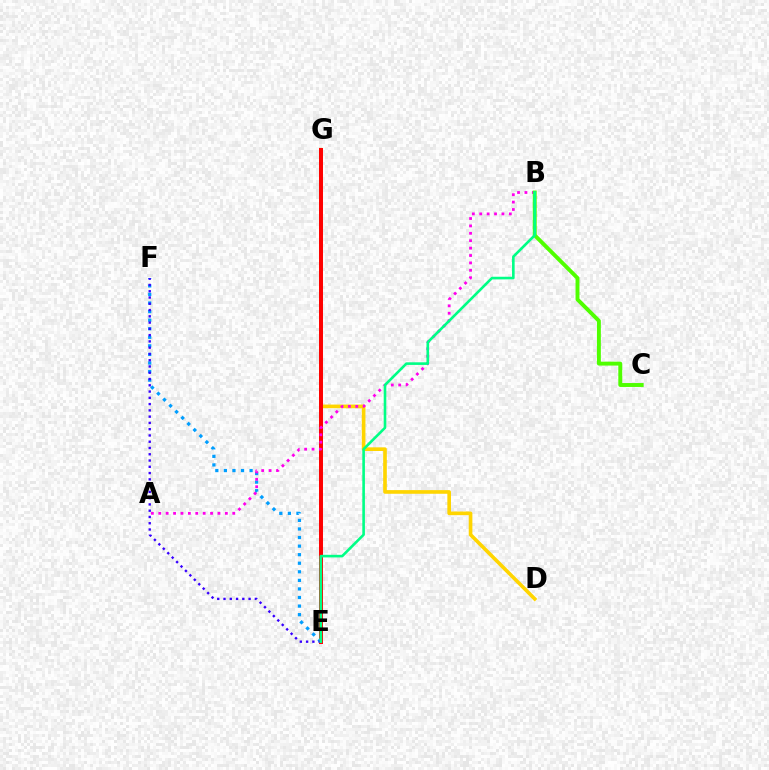{('D', 'G'): [{'color': '#ffd500', 'line_style': 'solid', 'thickness': 2.63}], ('E', 'G'): [{'color': '#ff0000', 'line_style': 'solid', 'thickness': 2.86}], ('E', 'F'): [{'color': '#009eff', 'line_style': 'dotted', 'thickness': 2.33}, {'color': '#3700ff', 'line_style': 'dotted', 'thickness': 1.7}], ('A', 'B'): [{'color': '#ff00ed', 'line_style': 'dotted', 'thickness': 2.01}], ('B', 'C'): [{'color': '#4fff00', 'line_style': 'solid', 'thickness': 2.83}], ('B', 'E'): [{'color': '#00ff86', 'line_style': 'solid', 'thickness': 1.88}]}